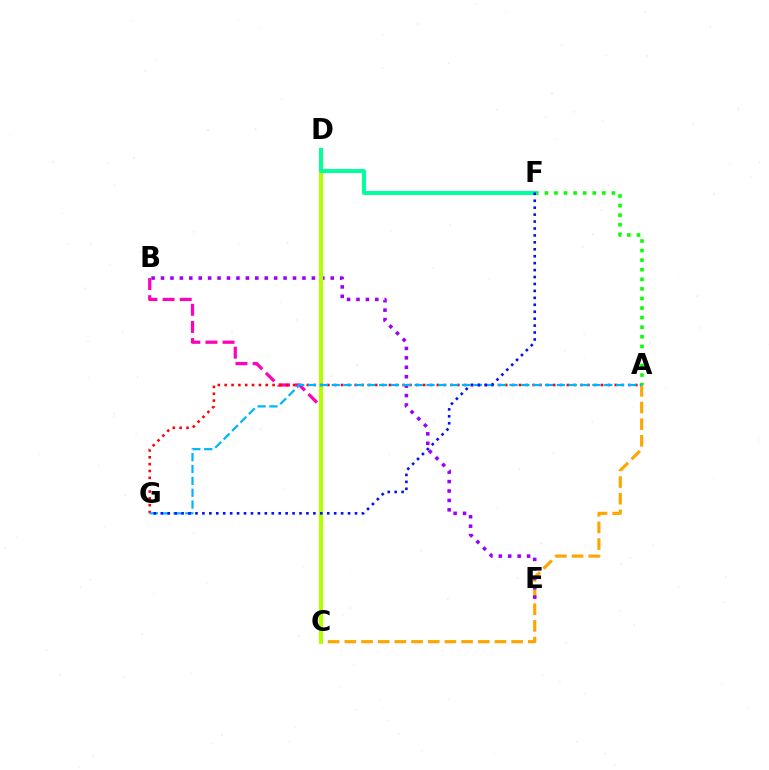{('A', 'F'): [{'color': '#08ff00', 'line_style': 'dotted', 'thickness': 2.6}], ('A', 'C'): [{'color': '#ffa500', 'line_style': 'dashed', 'thickness': 2.27}], ('B', 'E'): [{'color': '#9b00ff', 'line_style': 'dotted', 'thickness': 2.56}], ('B', 'C'): [{'color': '#ff00bd', 'line_style': 'dashed', 'thickness': 2.33}], ('C', 'D'): [{'color': '#b3ff00', 'line_style': 'solid', 'thickness': 2.98}], ('A', 'G'): [{'color': '#ff0000', 'line_style': 'dotted', 'thickness': 1.86}, {'color': '#00b5ff', 'line_style': 'dashed', 'thickness': 1.61}], ('D', 'F'): [{'color': '#00ff9d', 'line_style': 'solid', 'thickness': 2.84}], ('F', 'G'): [{'color': '#0010ff', 'line_style': 'dotted', 'thickness': 1.88}]}